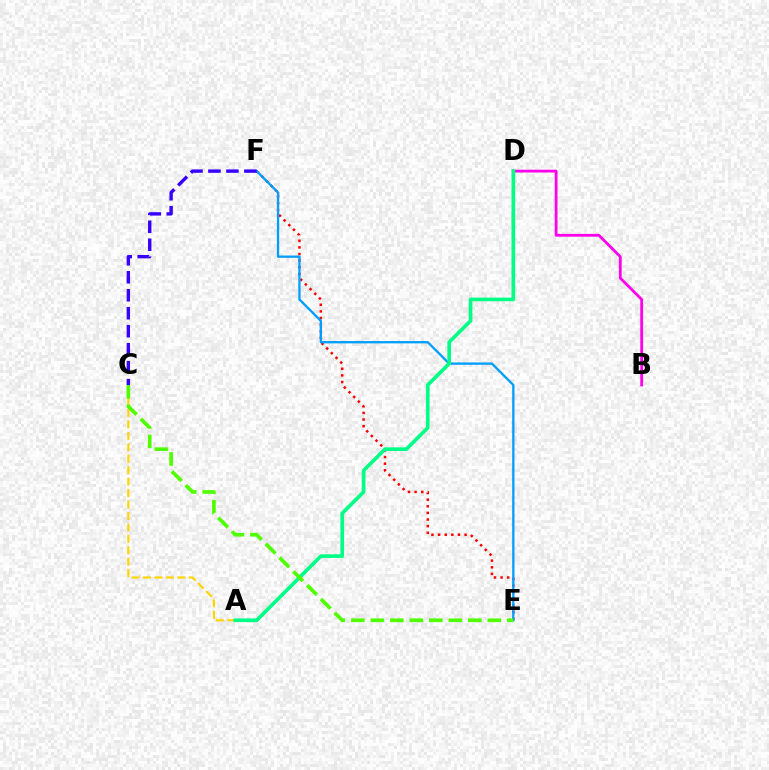{('A', 'C'): [{'color': '#ffd500', 'line_style': 'dashed', 'thickness': 1.56}], ('E', 'F'): [{'color': '#ff0000', 'line_style': 'dotted', 'thickness': 1.8}, {'color': '#009eff', 'line_style': 'solid', 'thickness': 1.66}], ('B', 'D'): [{'color': '#ff00ed', 'line_style': 'solid', 'thickness': 2.01}], ('A', 'D'): [{'color': '#00ff86', 'line_style': 'solid', 'thickness': 2.63}], ('C', 'E'): [{'color': '#4fff00', 'line_style': 'dashed', 'thickness': 2.65}], ('C', 'F'): [{'color': '#3700ff', 'line_style': 'dashed', 'thickness': 2.44}]}